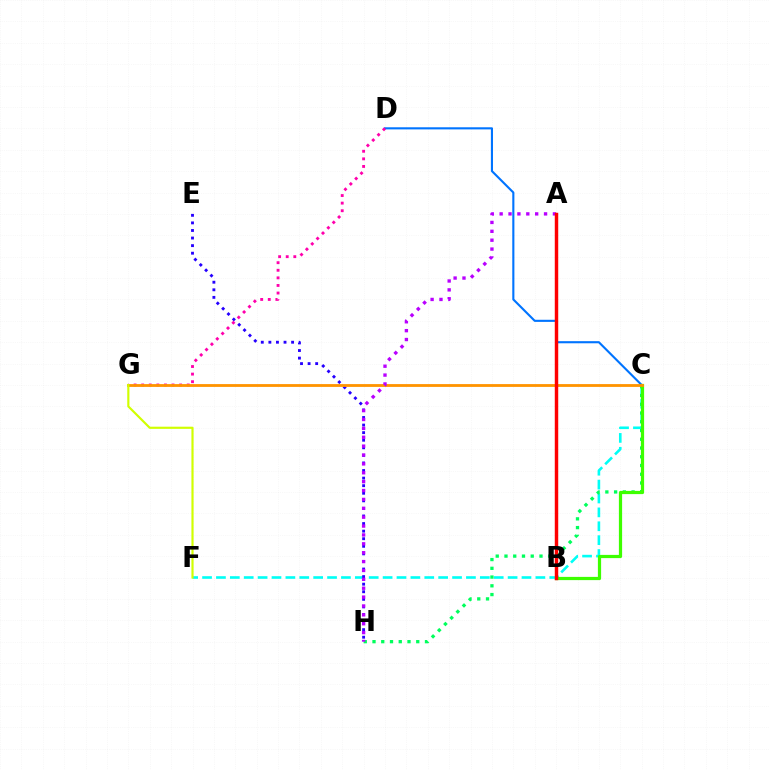{('C', 'F'): [{'color': '#00fff6', 'line_style': 'dashed', 'thickness': 1.89}], ('C', 'H'): [{'color': '#00ff5c', 'line_style': 'dotted', 'thickness': 2.38}], ('C', 'D'): [{'color': '#0074ff', 'line_style': 'solid', 'thickness': 1.52}], ('E', 'H'): [{'color': '#2500ff', 'line_style': 'dotted', 'thickness': 2.06}], ('D', 'G'): [{'color': '#ff00ac', 'line_style': 'dotted', 'thickness': 2.06}], ('B', 'C'): [{'color': '#3dff00', 'line_style': 'solid', 'thickness': 2.32}], ('C', 'G'): [{'color': '#ff9400', 'line_style': 'solid', 'thickness': 2.02}], ('A', 'H'): [{'color': '#b900ff', 'line_style': 'dotted', 'thickness': 2.41}], ('F', 'G'): [{'color': '#d1ff00', 'line_style': 'solid', 'thickness': 1.56}], ('A', 'B'): [{'color': '#ff0000', 'line_style': 'solid', 'thickness': 2.48}]}